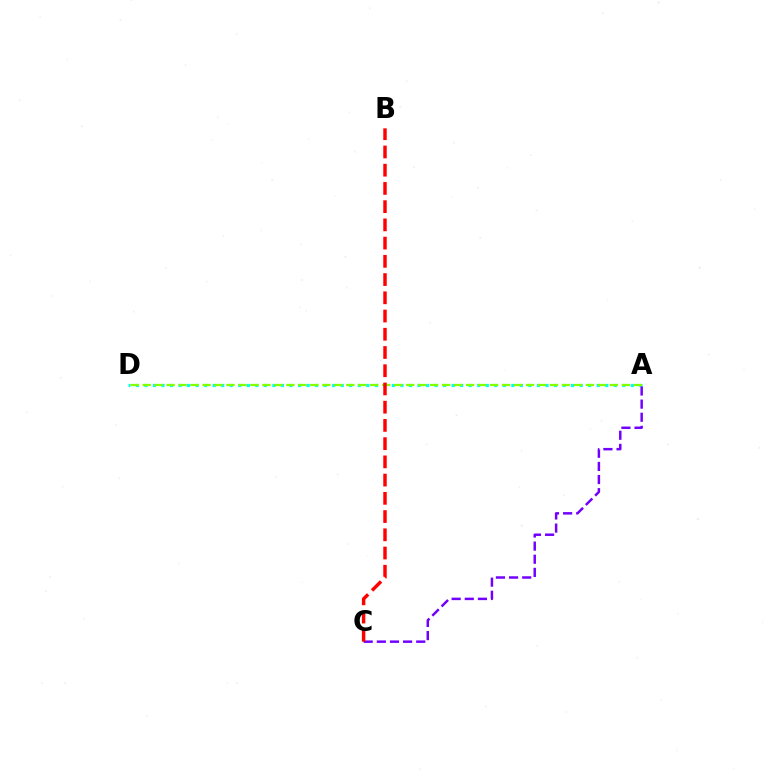{('A', 'D'): [{'color': '#00fff6', 'line_style': 'dotted', 'thickness': 2.32}, {'color': '#84ff00', 'line_style': 'dashed', 'thickness': 1.63}], ('A', 'C'): [{'color': '#7200ff', 'line_style': 'dashed', 'thickness': 1.78}], ('B', 'C'): [{'color': '#ff0000', 'line_style': 'dashed', 'thickness': 2.48}]}